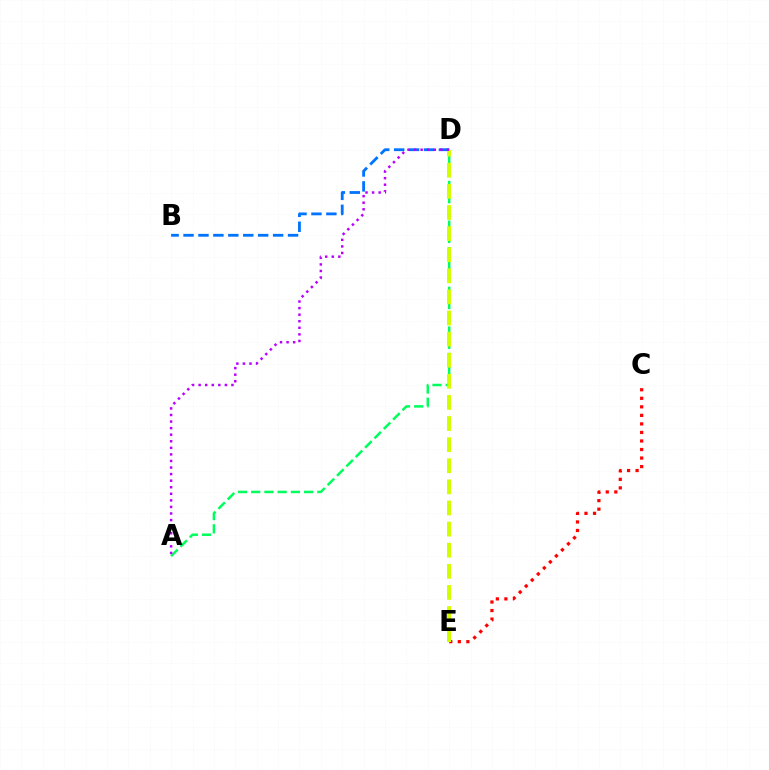{('A', 'D'): [{'color': '#00ff5c', 'line_style': 'dashed', 'thickness': 1.8}, {'color': '#b900ff', 'line_style': 'dotted', 'thickness': 1.78}], ('B', 'D'): [{'color': '#0074ff', 'line_style': 'dashed', 'thickness': 2.03}], ('C', 'E'): [{'color': '#ff0000', 'line_style': 'dotted', 'thickness': 2.32}], ('D', 'E'): [{'color': '#d1ff00', 'line_style': 'dashed', 'thickness': 2.87}]}